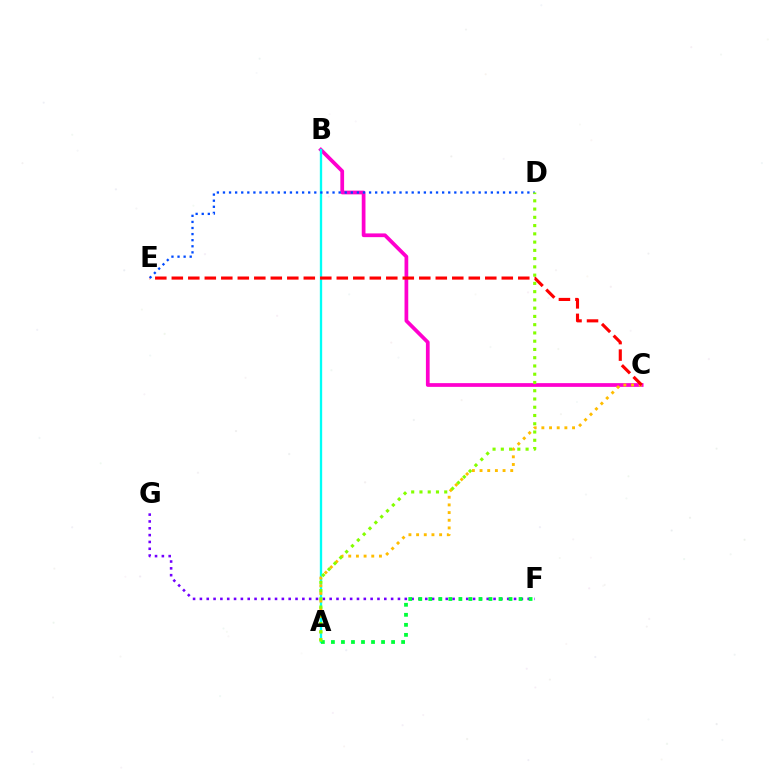{('B', 'C'): [{'color': '#ff00cf', 'line_style': 'solid', 'thickness': 2.69}], ('A', 'B'): [{'color': '#00fff6', 'line_style': 'solid', 'thickness': 1.68}], ('A', 'C'): [{'color': '#ffbd00', 'line_style': 'dotted', 'thickness': 2.08}], ('F', 'G'): [{'color': '#7200ff', 'line_style': 'dotted', 'thickness': 1.86}], ('A', 'F'): [{'color': '#00ff39', 'line_style': 'dotted', 'thickness': 2.72}], ('C', 'E'): [{'color': '#ff0000', 'line_style': 'dashed', 'thickness': 2.24}], ('D', 'E'): [{'color': '#004bff', 'line_style': 'dotted', 'thickness': 1.65}], ('A', 'D'): [{'color': '#84ff00', 'line_style': 'dotted', 'thickness': 2.24}]}